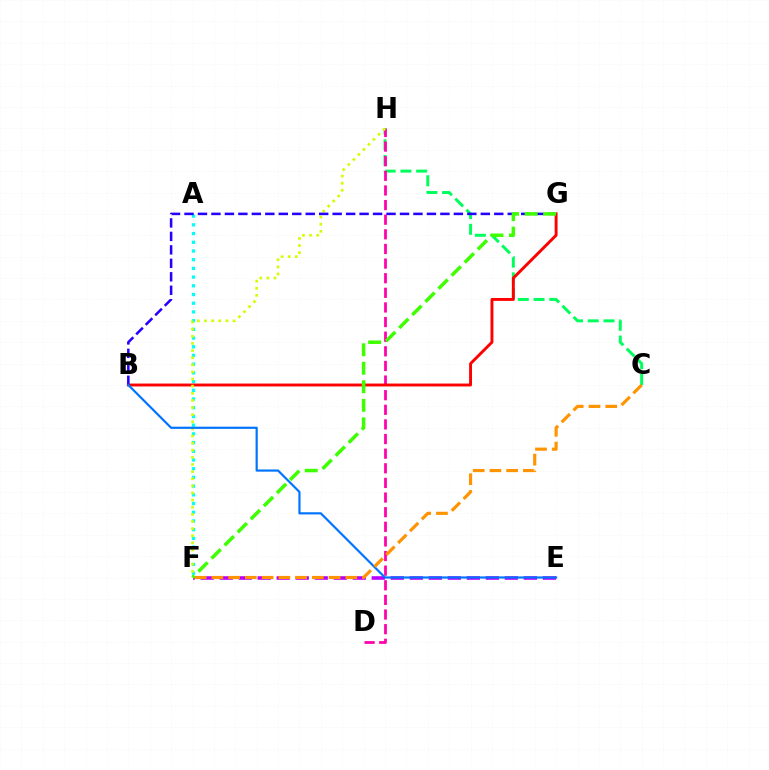{('E', 'F'): [{'color': '#b900ff', 'line_style': 'dashed', 'thickness': 2.58}], ('C', 'H'): [{'color': '#00ff5c', 'line_style': 'dashed', 'thickness': 2.14}], ('A', 'F'): [{'color': '#00fff6', 'line_style': 'dotted', 'thickness': 2.37}], ('D', 'H'): [{'color': '#ff00ac', 'line_style': 'dashed', 'thickness': 1.99}], ('B', 'G'): [{'color': '#ff0000', 'line_style': 'solid', 'thickness': 2.09}, {'color': '#2500ff', 'line_style': 'dashed', 'thickness': 1.83}], ('F', 'H'): [{'color': '#d1ff00', 'line_style': 'dotted', 'thickness': 1.94}], ('F', 'G'): [{'color': '#3dff00', 'line_style': 'dashed', 'thickness': 2.52}], ('B', 'E'): [{'color': '#0074ff', 'line_style': 'solid', 'thickness': 1.57}], ('C', 'F'): [{'color': '#ff9400', 'line_style': 'dashed', 'thickness': 2.27}]}